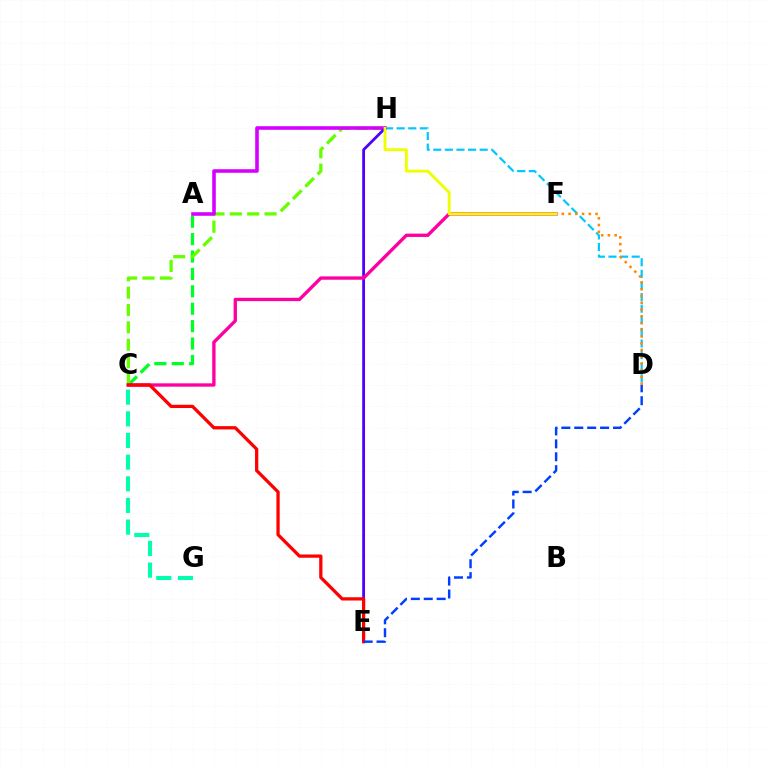{('A', 'C'): [{'color': '#00ff27', 'line_style': 'dashed', 'thickness': 2.36}], ('D', 'H'): [{'color': '#00c7ff', 'line_style': 'dashed', 'thickness': 1.58}], ('C', 'H'): [{'color': '#66ff00', 'line_style': 'dashed', 'thickness': 2.36}], ('A', 'H'): [{'color': '#d600ff', 'line_style': 'solid', 'thickness': 2.58}], ('E', 'H'): [{'color': '#4f00ff', 'line_style': 'solid', 'thickness': 2.01}], ('C', 'F'): [{'color': '#ff00a0', 'line_style': 'solid', 'thickness': 2.41}], ('C', 'E'): [{'color': '#ff0000', 'line_style': 'solid', 'thickness': 2.35}], ('D', 'E'): [{'color': '#003fff', 'line_style': 'dashed', 'thickness': 1.75}], ('C', 'G'): [{'color': '#00ffaf', 'line_style': 'dashed', 'thickness': 2.94}], ('D', 'F'): [{'color': '#ff8800', 'line_style': 'dotted', 'thickness': 1.83}], ('F', 'H'): [{'color': '#eeff00', 'line_style': 'solid', 'thickness': 2.06}]}